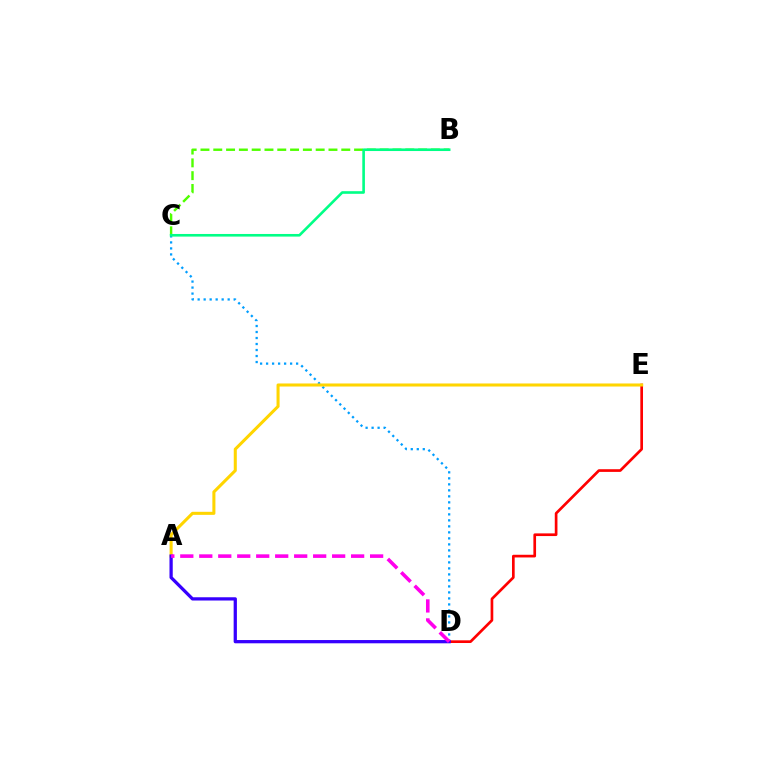{('C', 'D'): [{'color': '#009eff', 'line_style': 'dotted', 'thickness': 1.63}], ('D', 'E'): [{'color': '#ff0000', 'line_style': 'solid', 'thickness': 1.93}], ('A', 'E'): [{'color': '#ffd500', 'line_style': 'solid', 'thickness': 2.2}], ('B', 'C'): [{'color': '#4fff00', 'line_style': 'dashed', 'thickness': 1.74}, {'color': '#00ff86', 'line_style': 'solid', 'thickness': 1.89}], ('A', 'D'): [{'color': '#3700ff', 'line_style': 'solid', 'thickness': 2.35}, {'color': '#ff00ed', 'line_style': 'dashed', 'thickness': 2.58}]}